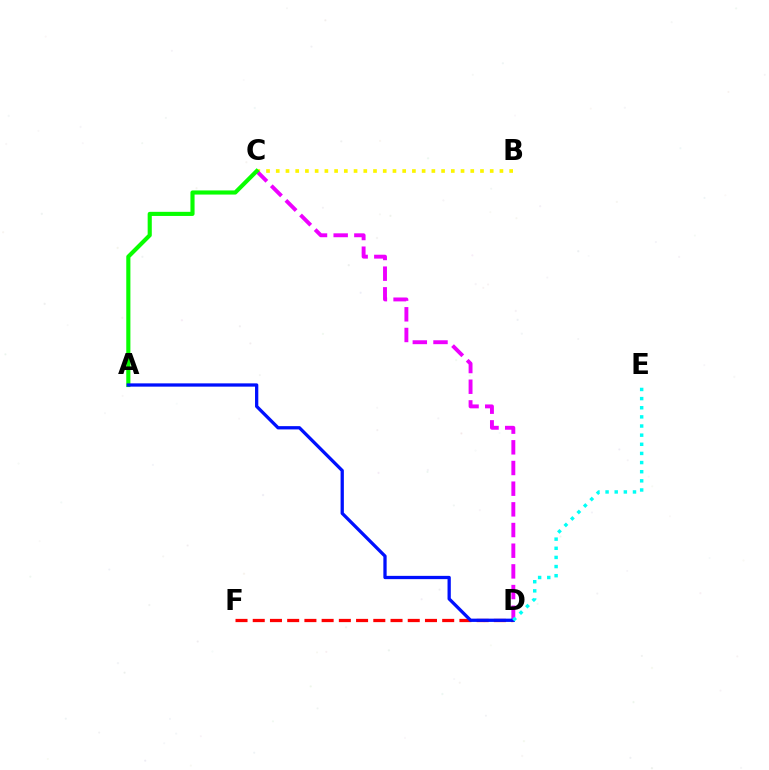{('D', 'F'): [{'color': '#ff0000', 'line_style': 'dashed', 'thickness': 2.34}], ('B', 'C'): [{'color': '#fcf500', 'line_style': 'dotted', 'thickness': 2.64}], ('C', 'D'): [{'color': '#ee00ff', 'line_style': 'dashed', 'thickness': 2.81}], ('A', 'C'): [{'color': '#08ff00', 'line_style': 'solid', 'thickness': 2.97}], ('A', 'D'): [{'color': '#0010ff', 'line_style': 'solid', 'thickness': 2.36}], ('D', 'E'): [{'color': '#00fff6', 'line_style': 'dotted', 'thickness': 2.48}]}